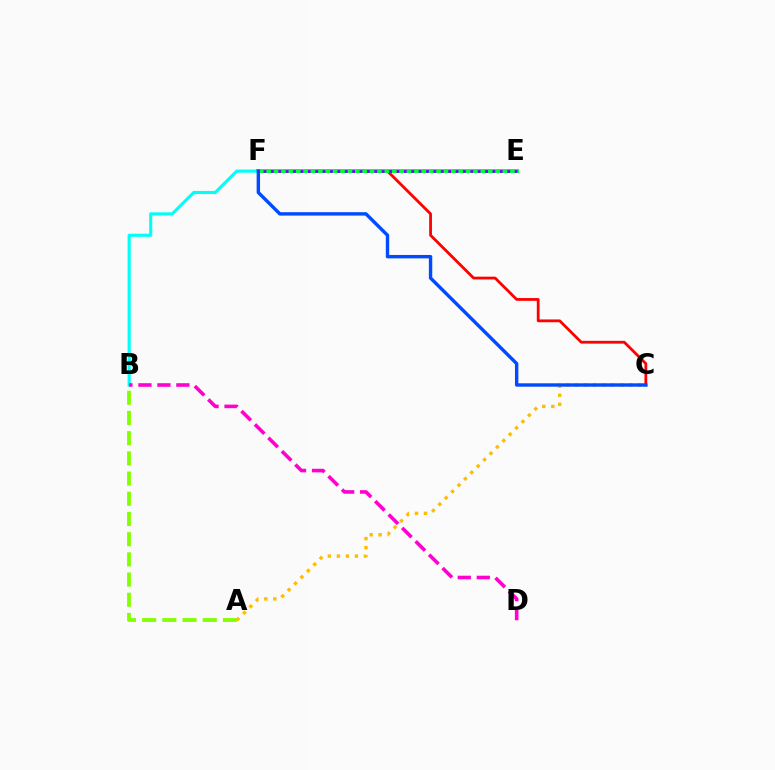{('C', 'F'): [{'color': '#ff0000', 'line_style': 'solid', 'thickness': 2.01}, {'color': '#004bff', 'line_style': 'solid', 'thickness': 2.45}], ('E', 'F'): [{'color': '#00ff39', 'line_style': 'solid', 'thickness': 2.82}, {'color': '#7200ff', 'line_style': 'dotted', 'thickness': 2.01}], ('B', 'F'): [{'color': '#00fff6', 'line_style': 'solid', 'thickness': 2.25}], ('B', 'D'): [{'color': '#ff00cf', 'line_style': 'dashed', 'thickness': 2.58}], ('A', 'B'): [{'color': '#84ff00', 'line_style': 'dashed', 'thickness': 2.74}], ('A', 'C'): [{'color': '#ffbd00', 'line_style': 'dotted', 'thickness': 2.45}]}